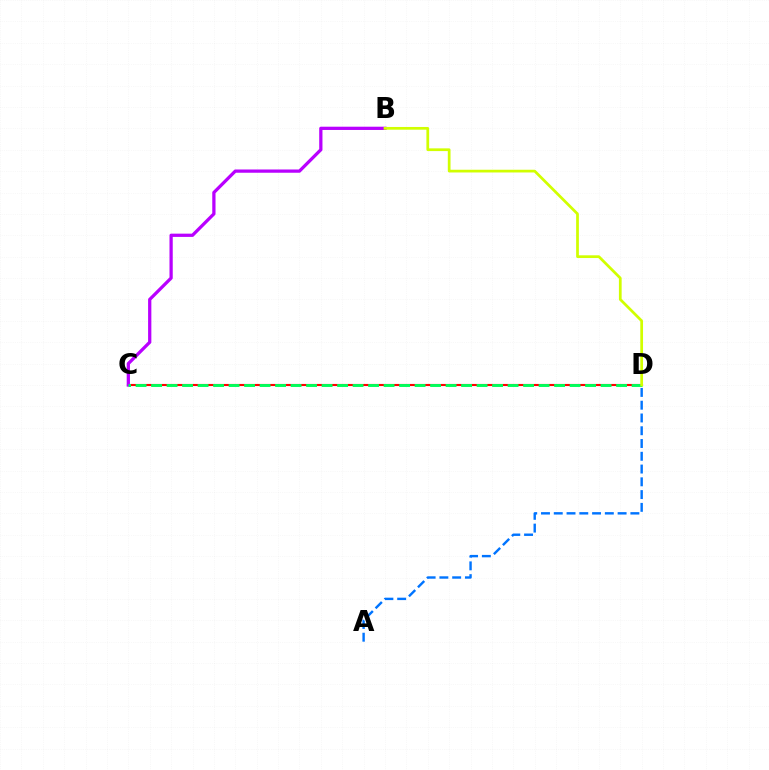{('C', 'D'): [{'color': '#ff0000', 'line_style': 'solid', 'thickness': 1.53}, {'color': '#00ff5c', 'line_style': 'dashed', 'thickness': 2.11}], ('B', 'C'): [{'color': '#b900ff', 'line_style': 'solid', 'thickness': 2.34}], ('A', 'D'): [{'color': '#0074ff', 'line_style': 'dashed', 'thickness': 1.73}], ('B', 'D'): [{'color': '#d1ff00', 'line_style': 'solid', 'thickness': 1.97}]}